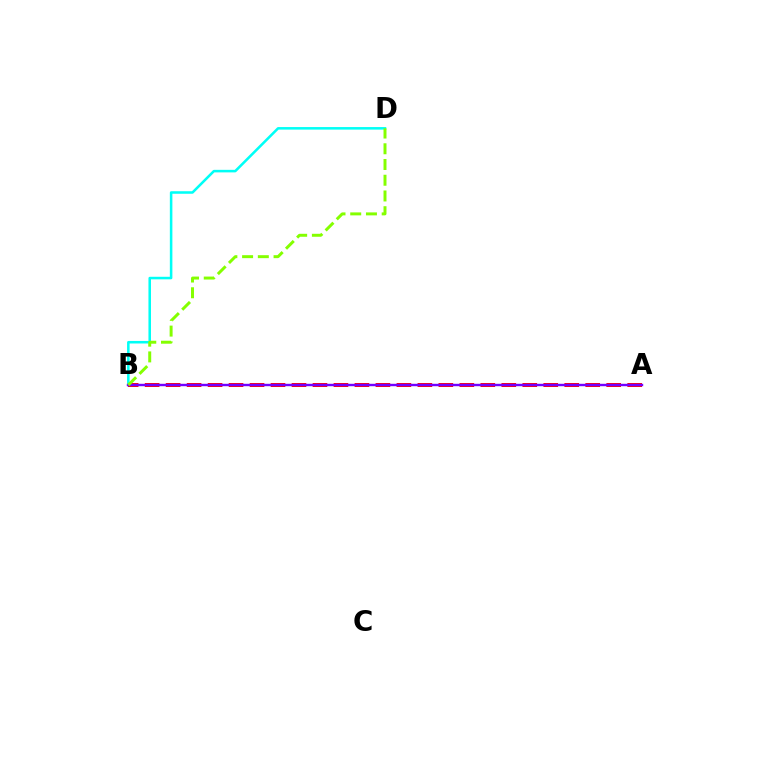{('B', 'D'): [{'color': '#00fff6', 'line_style': 'solid', 'thickness': 1.83}, {'color': '#84ff00', 'line_style': 'dashed', 'thickness': 2.14}], ('A', 'B'): [{'color': '#ff0000', 'line_style': 'dashed', 'thickness': 2.85}, {'color': '#7200ff', 'line_style': 'solid', 'thickness': 1.73}]}